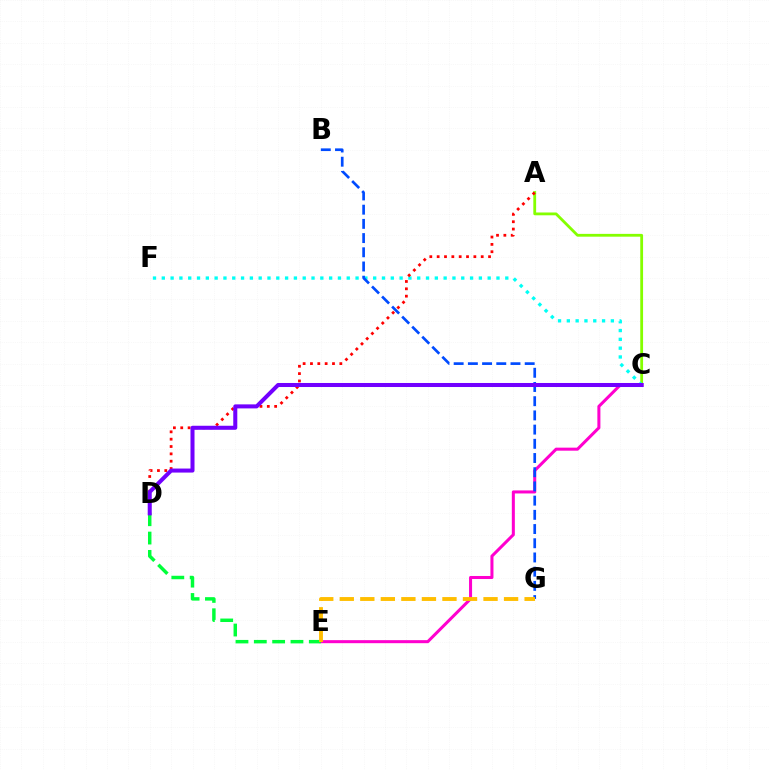{('A', 'C'): [{'color': '#84ff00', 'line_style': 'solid', 'thickness': 2.02}], ('C', 'F'): [{'color': '#00fff6', 'line_style': 'dotted', 'thickness': 2.39}], ('C', 'E'): [{'color': '#ff00cf', 'line_style': 'solid', 'thickness': 2.19}], ('D', 'E'): [{'color': '#00ff39', 'line_style': 'dashed', 'thickness': 2.49}], ('A', 'D'): [{'color': '#ff0000', 'line_style': 'dotted', 'thickness': 1.99}], ('B', 'G'): [{'color': '#004bff', 'line_style': 'dashed', 'thickness': 1.93}], ('C', 'D'): [{'color': '#7200ff', 'line_style': 'solid', 'thickness': 2.9}], ('E', 'G'): [{'color': '#ffbd00', 'line_style': 'dashed', 'thickness': 2.79}]}